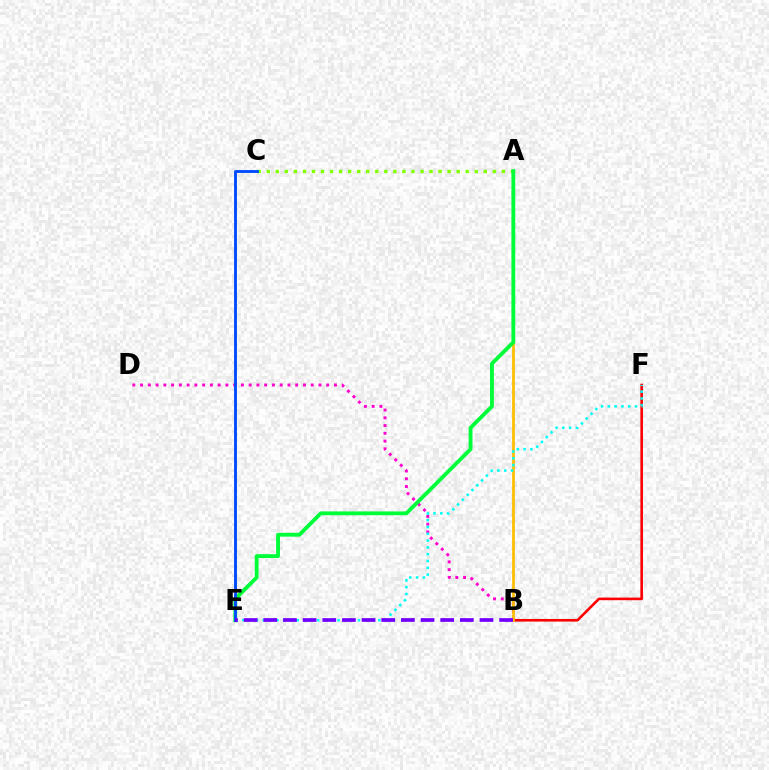{('A', 'C'): [{'color': '#84ff00', 'line_style': 'dotted', 'thickness': 2.46}], ('B', 'F'): [{'color': '#ff0000', 'line_style': 'solid', 'thickness': 1.88}], ('B', 'D'): [{'color': '#ff00cf', 'line_style': 'dotted', 'thickness': 2.11}], ('A', 'B'): [{'color': '#ffbd00', 'line_style': 'solid', 'thickness': 1.95}], ('A', 'E'): [{'color': '#00ff39', 'line_style': 'solid', 'thickness': 2.76}], ('E', 'F'): [{'color': '#00fff6', 'line_style': 'dotted', 'thickness': 1.85}], ('C', 'E'): [{'color': '#004bff', 'line_style': 'solid', 'thickness': 2.07}], ('B', 'E'): [{'color': '#7200ff', 'line_style': 'dashed', 'thickness': 2.67}]}